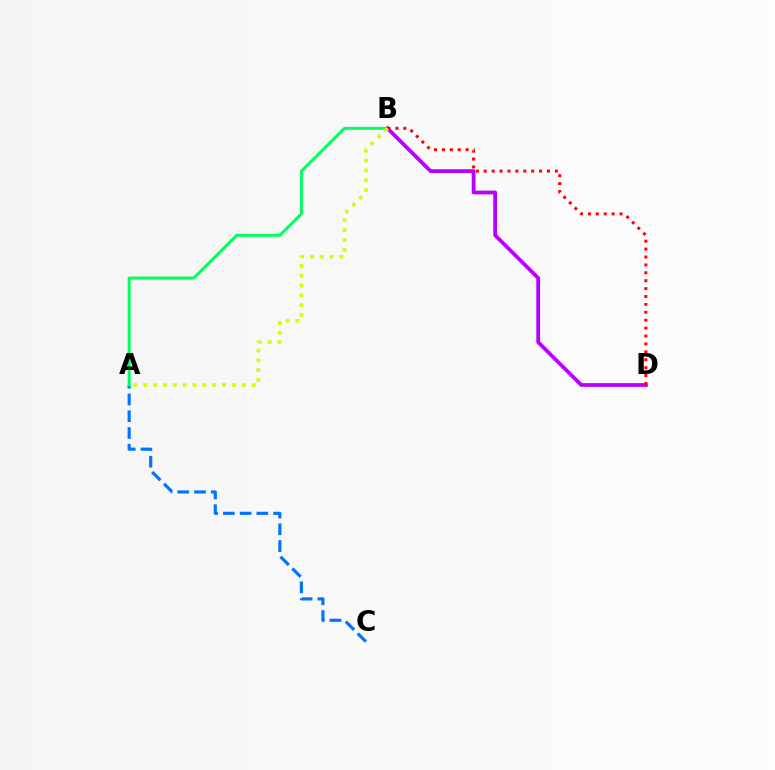{('A', 'C'): [{'color': '#0074ff', 'line_style': 'dashed', 'thickness': 2.28}], ('A', 'B'): [{'color': '#00ff5c', 'line_style': 'solid', 'thickness': 2.14}, {'color': '#d1ff00', 'line_style': 'dotted', 'thickness': 2.67}], ('B', 'D'): [{'color': '#b900ff', 'line_style': 'solid', 'thickness': 2.72}, {'color': '#ff0000', 'line_style': 'dotted', 'thickness': 2.15}]}